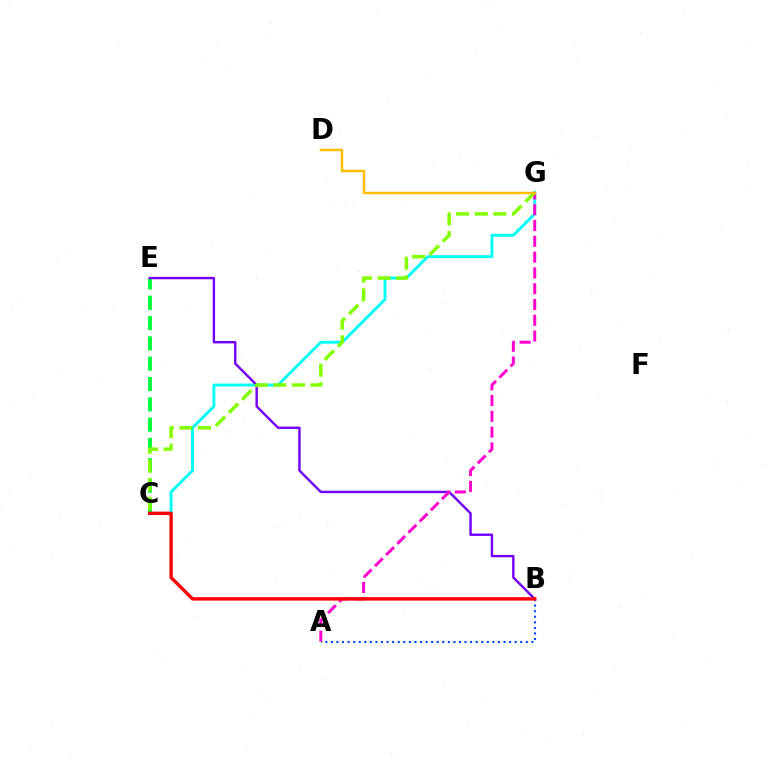{('C', 'E'): [{'color': '#00ff39', 'line_style': 'dashed', 'thickness': 2.76}], ('C', 'G'): [{'color': '#00fff6', 'line_style': 'solid', 'thickness': 2.07}, {'color': '#84ff00', 'line_style': 'dashed', 'thickness': 2.53}], ('B', 'E'): [{'color': '#7200ff', 'line_style': 'solid', 'thickness': 1.74}], ('A', 'G'): [{'color': '#ff00cf', 'line_style': 'dashed', 'thickness': 2.14}], ('A', 'B'): [{'color': '#004bff', 'line_style': 'dotted', 'thickness': 1.51}], ('B', 'C'): [{'color': '#ff0000', 'line_style': 'solid', 'thickness': 2.44}], ('D', 'G'): [{'color': '#ffbd00', 'line_style': 'solid', 'thickness': 1.79}]}